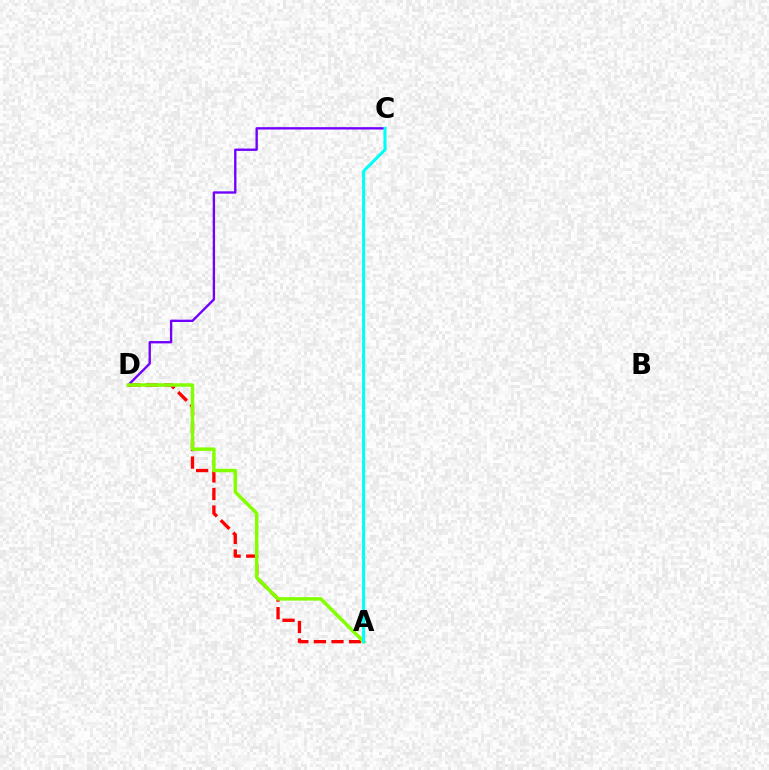{('A', 'D'): [{'color': '#ff0000', 'line_style': 'dashed', 'thickness': 2.39}, {'color': '#84ff00', 'line_style': 'solid', 'thickness': 2.51}], ('C', 'D'): [{'color': '#7200ff', 'line_style': 'solid', 'thickness': 1.7}], ('A', 'C'): [{'color': '#00fff6', 'line_style': 'solid', 'thickness': 2.2}]}